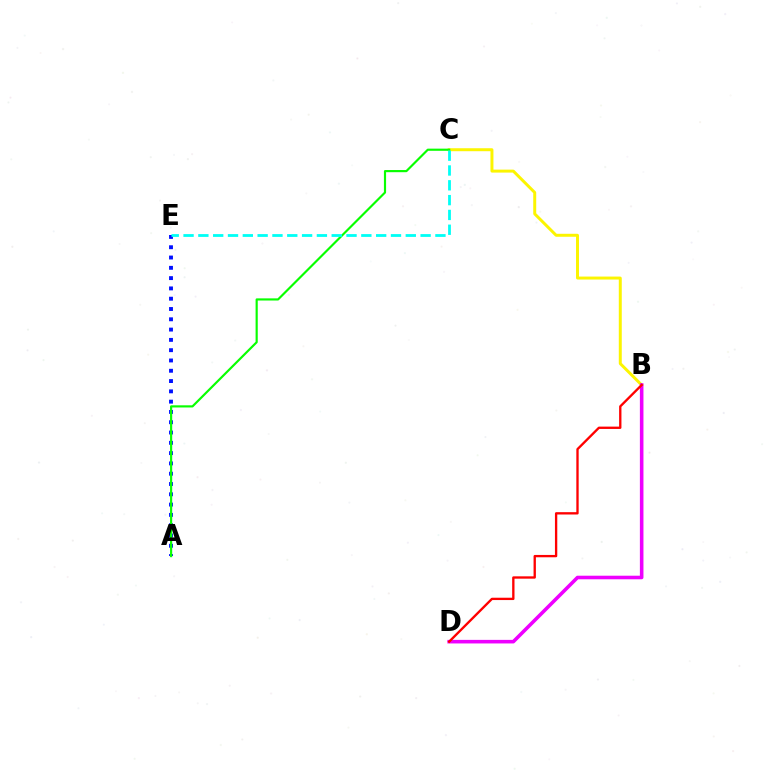{('B', 'C'): [{'color': '#fcf500', 'line_style': 'solid', 'thickness': 2.14}], ('A', 'E'): [{'color': '#0010ff', 'line_style': 'dotted', 'thickness': 2.8}], ('B', 'D'): [{'color': '#ee00ff', 'line_style': 'solid', 'thickness': 2.57}, {'color': '#ff0000', 'line_style': 'solid', 'thickness': 1.68}], ('A', 'C'): [{'color': '#08ff00', 'line_style': 'solid', 'thickness': 1.56}], ('C', 'E'): [{'color': '#00fff6', 'line_style': 'dashed', 'thickness': 2.01}]}